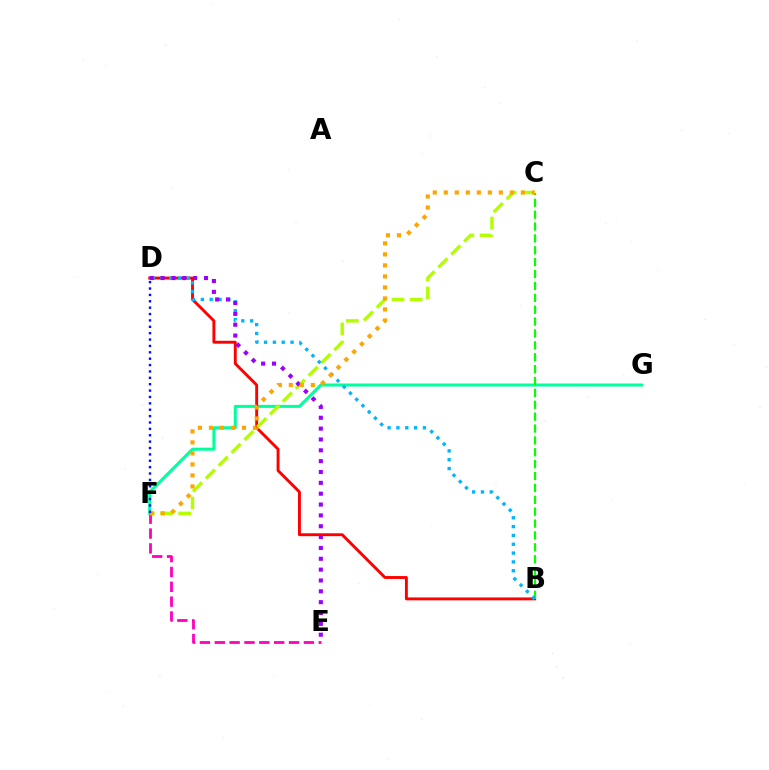{('F', 'G'): [{'color': '#00ff9d', 'line_style': 'solid', 'thickness': 2.17}], ('B', 'D'): [{'color': '#ff0000', 'line_style': 'solid', 'thickness': 2.08}, {'color': '#00b5ff', 'line_style': 'dotted', 'thickness': 2.4}], ('E', 'F'): [{'color': '#ff00bd', 'line_style': 'dashed', 'thickness': 2.02}], ('C', 'F'): [{'color': '#b3ff00', 'line_style': 'dashed', 'thickness': 2.47}, {'color': '#ffa500', 'line_style': 'dotted', 'thickness': 2.99}], ('B', 'C'): [{'color': '#08ff00', 'line_style': 'dashed', 'thickness': 1.61}], ('D', 'E'): [{'color': '#9b00ff', 'line_style': 'dotted', 'thickness': 2.95}], ('D', 'F'): [{'color': '#0010ff', 'line_style': 'dotted', 'thickness': 1.73}]}